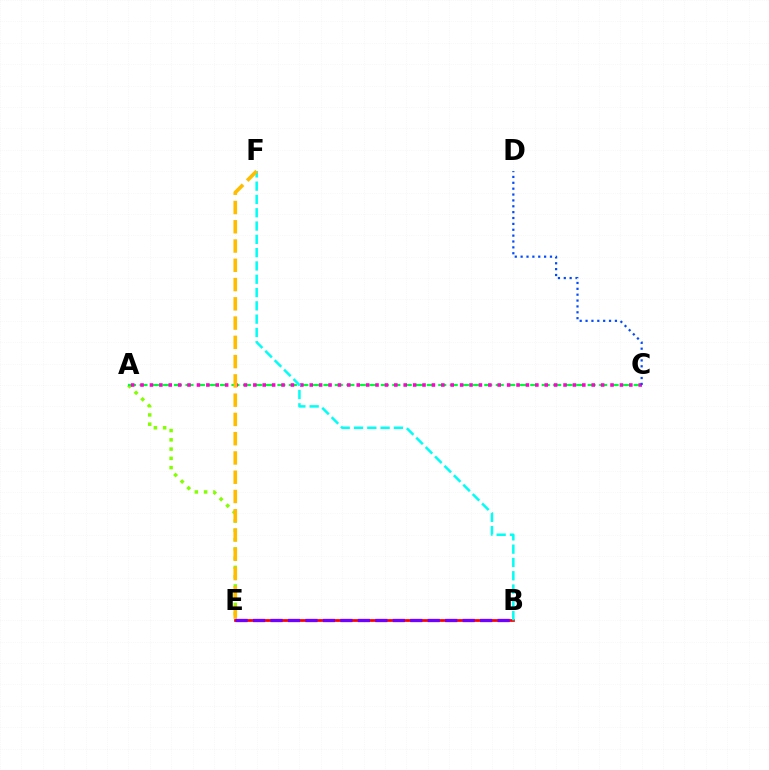{('A', 'E'): [{'color': '#84ff00', 'line_style': 'dotted', 'thickness': 2.52}], ('A', 'C'): [{'color': '#00ff39', 'line_style': 'dashed', 'thickness': 1.56}, {'color': '#ff00cf', 'line_style': 'dotted', 'thickness': 2.55}], ('B', 'E'): [{'color': '#ff0000', 'line_style': 'solid', 'thickness': 1.97}, {'color': '#7200ff', 'line_style': 'dashed', 'thickness': 2.37}], ('B', 'F'): [{'color': '#00fff6', 'line_style': 'dashed', 'thickness': 1.81}], ('C', 'D'): [{'color': '#004bff', 'line_style': 'dotted', 'thickness': 1.59}], ('E', 'F'): [{'color': '#ffbd00', 'line_style': 'dashed', 'thickness': 2.62}]}